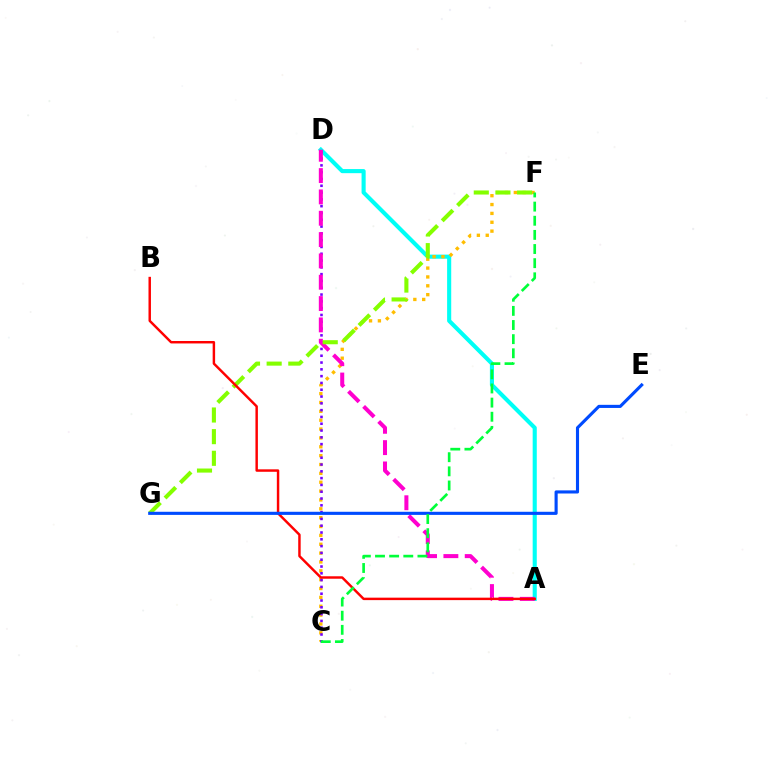{('A', 'D'): [{'color': '#00fff6', 'line_style': 'solid', 'thickness': 2.96}, {'color': '#ff00cf', 'line_style': 'dashed', 'thickness': 2.9}], ('C', 'F'): [{'color': '#ffbd00', 'line_style': 'dotted', 'thickness': 2.41}, {'color': '#00ff39', 'line_style': 'dashed', 'thickness': 1.92}], ('C', 'D'): [{'color': '#7200ff', 'line_style': 'dotted', 'thickness': 1.85}], ('F', 'G'): [{'color': '#84ff00', 'line_style': 'dashed', 'thickness': 2.94}], ('A', 'B'): [{'color': '#ff0000', 'line_style': 'solid', 'thickness': 1.77}], ('E', 'G'): [{'color': '#004bff', 'line_style': 'solid', 'thickness': 2.24}]}